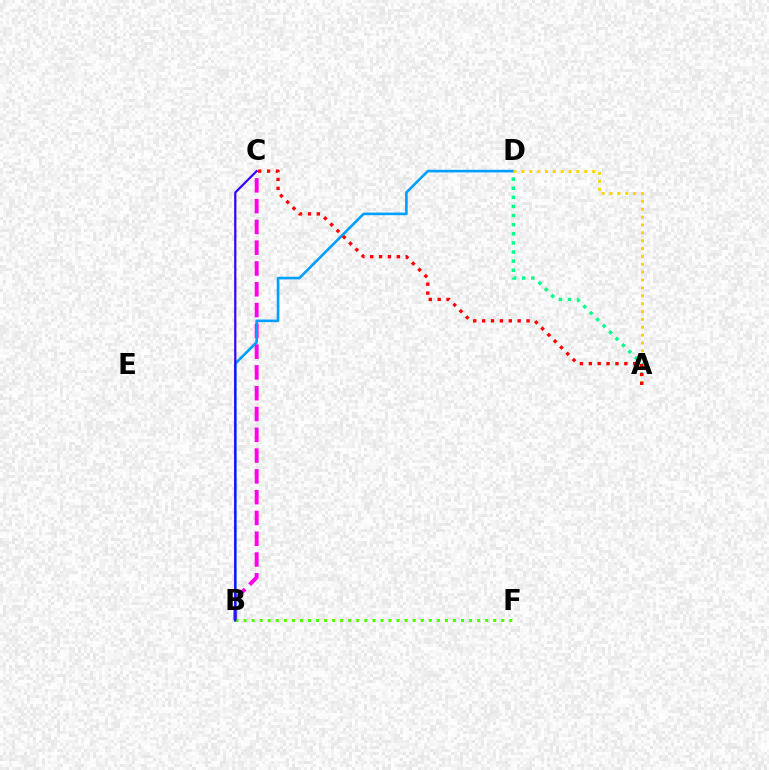{('A', 'D'): [{'color': '#00ff86', 'line_style': 'dotted', 'thickness': 2.47}, {'color': '#ffd500', 'line_style': 'dotted', 'thickness': 2.14}], ('B', 'C'): [{'color': '#ff00ed', 'line_style': 'dashed', 'thickness': 2.82}, {'color': '#3700ff', 'line_style': 'solid', 'thickness': 1.59}], ('B', 'D'): [{'color': '#009eff', 'line_style': 'solid', 'thickness': 1.89}], ('B', 'F'): [{'color': '#4fff00', 'line_style': 'dotted', 'thickness': 2.19}], ('A', 'C'): [{'color': '#ff0000', 'line_style': 'dotted', 'thickness': 2.41}]}